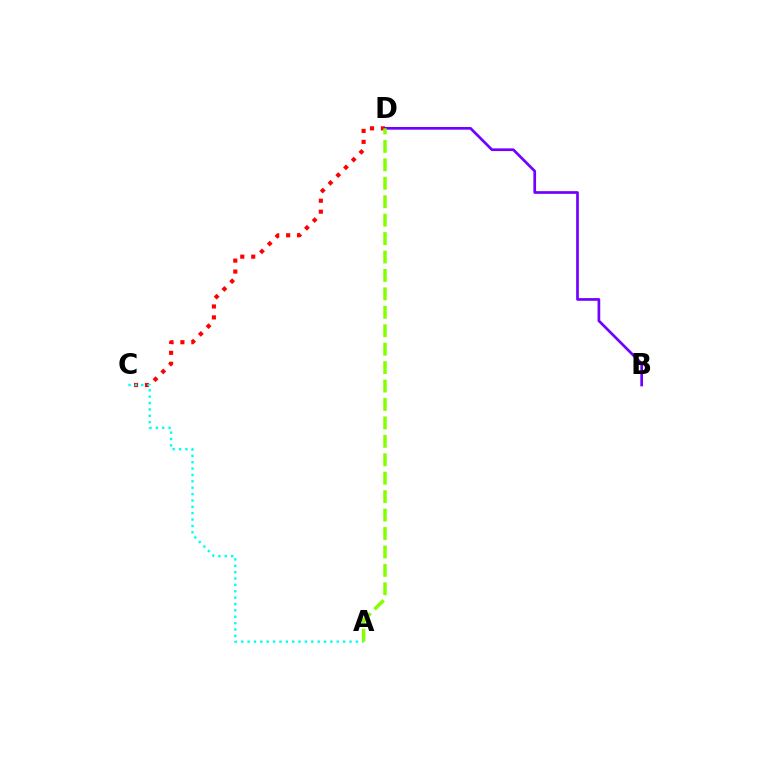{('C', 'D'): [{'color': '#ff0000', 'line_style': 'dotted', 'thickness': 2.97}], ('A', 'C'): [{'color': '#00fff6', 'line_style': 'dotted', 'thickness': 1.73}], ('B', 'D'): [{'color': '#7200ff', 'line_style': 'solid', 'thickness': 1.94}], ('A', 'D'): [{'color': '#84ff00', 'line_style': 'dashed', 'thickness': 2.5}]}